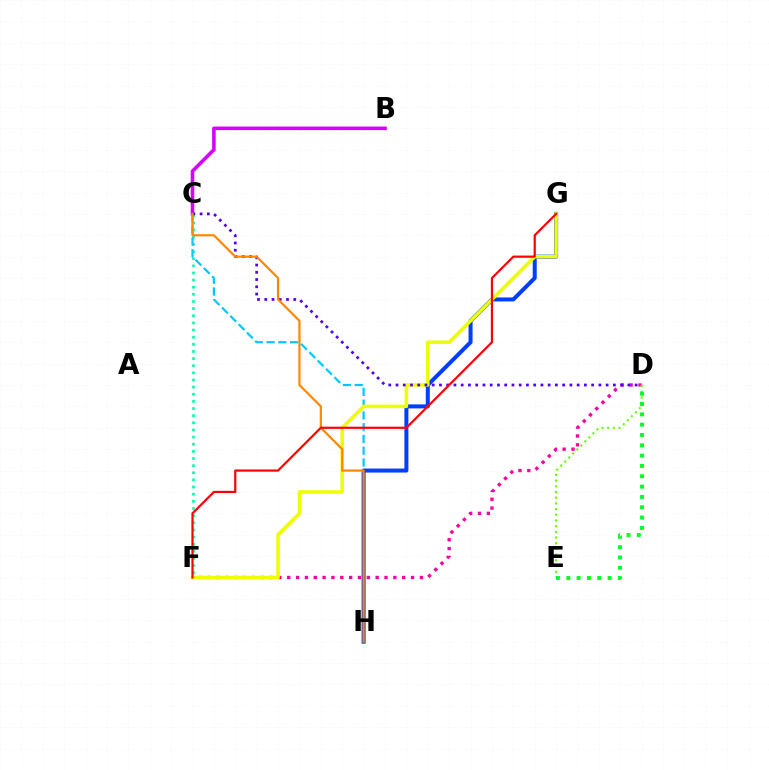{('C', 'F'): [{'color': '#00ffaf', 'line_style': 'dotted', 'thickness': 1.94}], ('B', 'C'): [{'color': '#d600ff', 'line_style': 'solid', 'thickness': 2.57}], ('D', 'F'): [{'color': '#ff00a0', 'line_style': 'dotted', 'thickness': 2.4}], ('C', 'H'): [{'color': '#00c7ff', 'line_style': 'dashed', 'thickness': 1.6}, {'color': '#ff8800', 'line_style': 'solid', 'thickness': 1.59}], ('G', 'H'): [{'color': '#003fff', 'line_style': 'solid', 'thickness': 2.89}], ('D', 'E'): [{'color': '#66ff00', 'line_style': 'dotted', 'thickness': 1.55}, {'color': '#00ff27', 'line_style': 'dotted', 'thickness': 2.8}], ('F', 'G'): [{'color': '#eeff00', 'line_style': 'solid', 'thickness': 2.53}, {'color': '#ff0000', 'line_style': 'solid', 'thickness': 1.58}], ('C', 'D'): [{'color': '#4f00ff', 'line_style': 'dotted', 'thickness': 1.97}]}